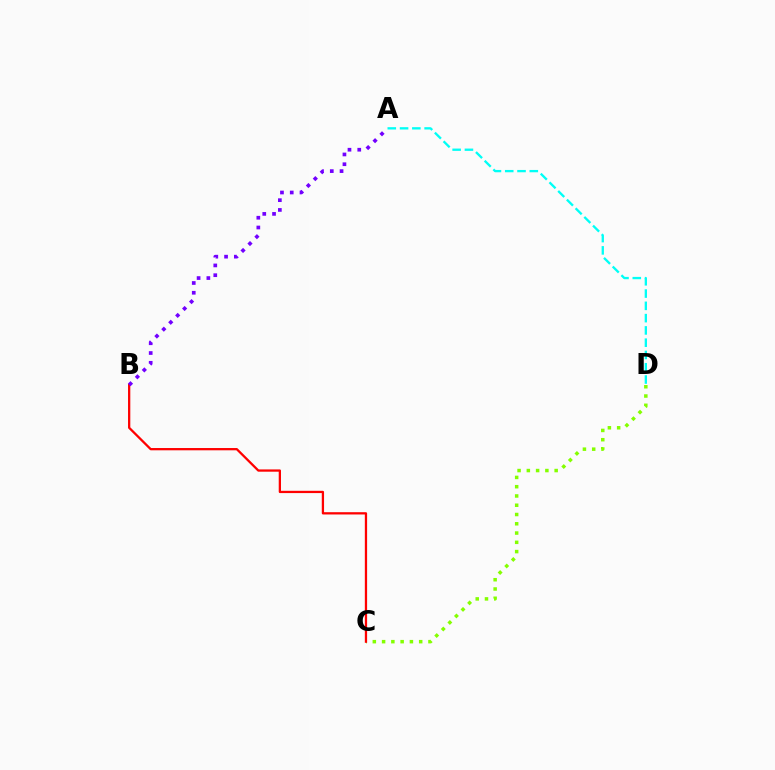{('C', 'D'): [{'color': '#84ff00', 'line_style': 'dotted', 'thickness': 2.52}], ('A', 'D'): [{'color': '#00fff6', 'line_style': 'dashed', 'thickness': 1.67}], ('B', 'C'): [{'color': '#ff0000', 'line_style': 'solid', 'thickness': 1.64}], ('A', 'B'): [{'color': '#7200ff', 'line_style': 'dotted', 'thickness': 2.66}]}